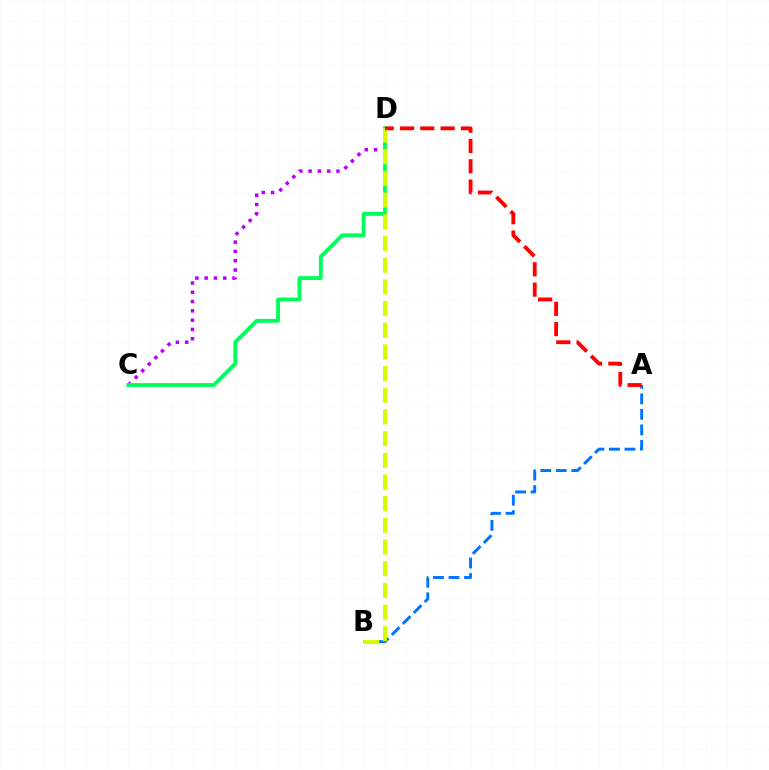{('C', 'D'): [{'color': '#b900ff', 'line_style': 'dotted', 'thickness': 2.52}, {'color': '#00ff5c', 'line_style': 'solid', 'thickness': 2.77}], ('A', 'B'): [{'color': '#0074ff', 'line_style': 'dashed', 'thickness': 2.11}], ('B', 'D'): [{'color': '#d1ff00', 'line_style': 'dashed', 'thickness': 2.95}], ('A', 'D'): [{'color': '#ff0000', 'line_style': 'dashed', 'thickness': 2.76}]}